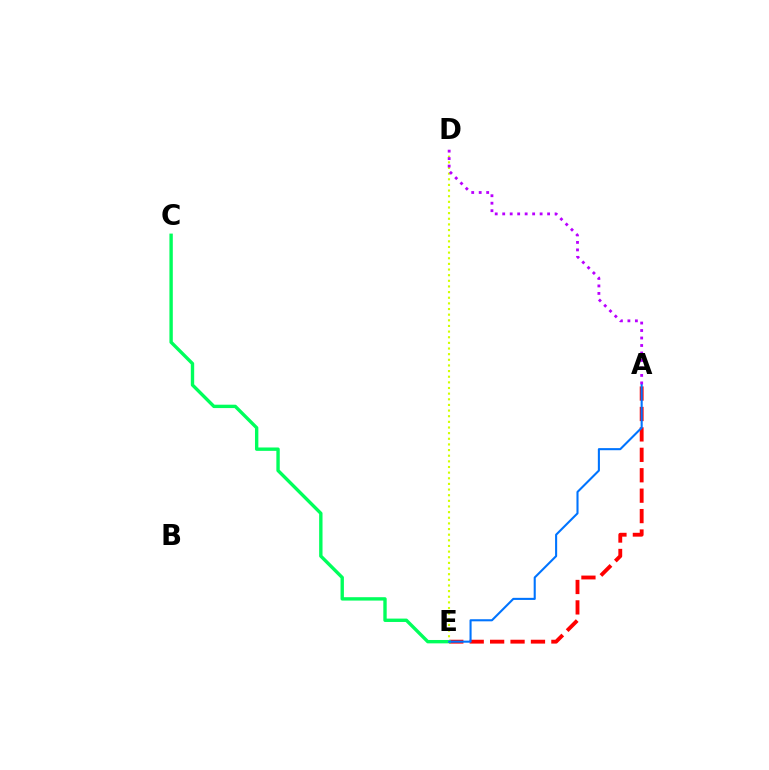{('A', 'E'): [{'color': '#ff0000', 'line_style': 'dashed', 'thickness': 2.77}, {'color': '#0074ff', 'line_style': 'solid', 'thickness': 1.5}], ('C', 'E'): [{'color': '#00ff5c', 'line_style': 'solid', 'thickness': 2.43}], ('D', 'E'): [{'color': '#d1ff00', 'line_style': 'dotted', 'thickness': 1.53}], ('A', 'D'): [{'color': '#b900ff', 'line_style': 'dotted', 'thickness': 2.03}]}